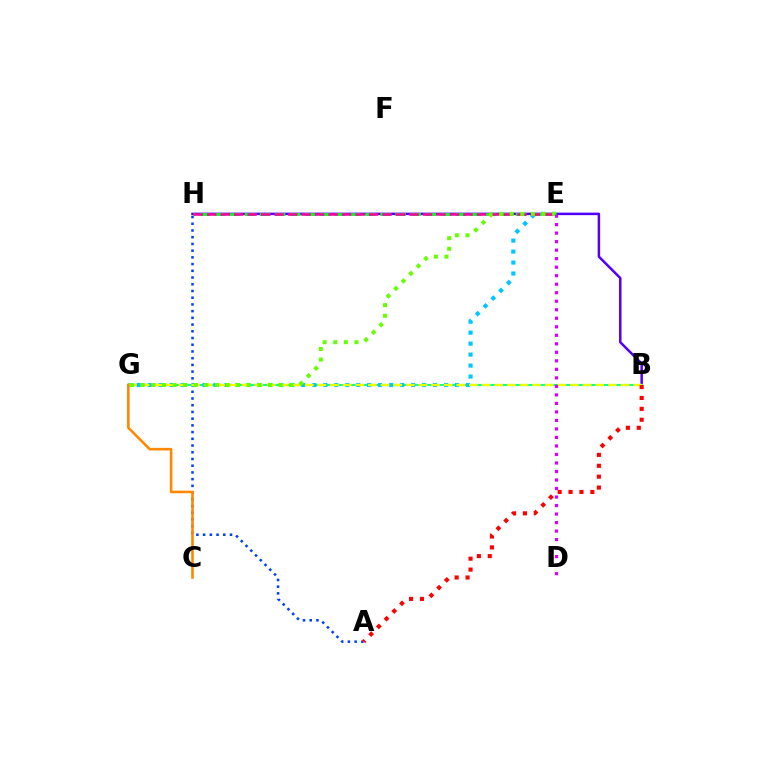{('B', 'H'): [{'color': '#4f00ff', 'line_style': 'solid', 'thickness': 1.8}], ('B', 'G'): [{'color': '#00ffaf', 'line_style': 'solid', 'thickness': 1.5}, {'color': '#eeff00', 'line_style': 'dashed', 'thickness': 1.72}], ('E', 'G'): [{'color': '#00c7ff', 'line_style': 'dotted', 'thickness': 2.98}, {'color': '#66ff00', 'line_style': 'dotted', 'thickness': 2.88}], ('A', 'H'): [{'color': '#003fff', 'line_style': 'dotted', 'thickness': 1.83}], ('E', 'H'): [{'color': '#00ff27', 'line_style': 'dashed', 'thickness': 2.05}, {'color': '#ff00a0', 'line_style': 'dashed', 'thickness': 1.83}], ('D', 'E'): [{'color': '#d600ff', 'line_style': 'dotted', 'thickness': 2.31}], ('C', 'G'): [{'color': '#ff8800', 'line_style': 'solid', 'thickness': 1.86}], ('A', 'B'): [{'color': '#ff0000', 'line_style': 'dotted', 'thickness': 2.96}]}